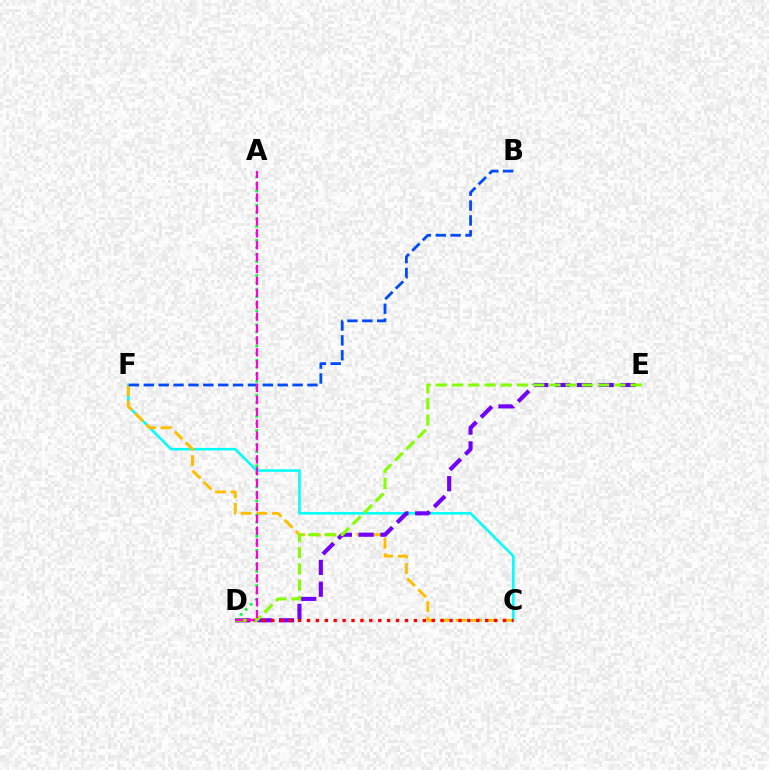{('C', 'F'): [{'color': '#00fff6', 'line_style': 'solid', 'thickness': 1.82}, {'color': '#ffbd00', 'line_style': 'dashed', 'thickness': 2.12}], ('D', 'E'): [{'color': '#7200ff', 'line_style': 'dashed', 'thickness': 2.96}, {'color': '#84ff00', 'line_style': 'dashed', 'thickness': 2.2}], ('B', 'F'): [{'color': '#004bff', 'line_style': 'dashed', 'thickness': 2.02}], ('C', 'D'): [{'color': '#ff0000', 'line_style': 'dotted', 'thickness': 2.42}], ('A', 'D'): [{'color': '#00ff39', 'line_style': 'dotted', 'thickness': 1.91}, {'color': '#ff00cf', 'line_style': 'dashed', 'thickness': 1.62}]}